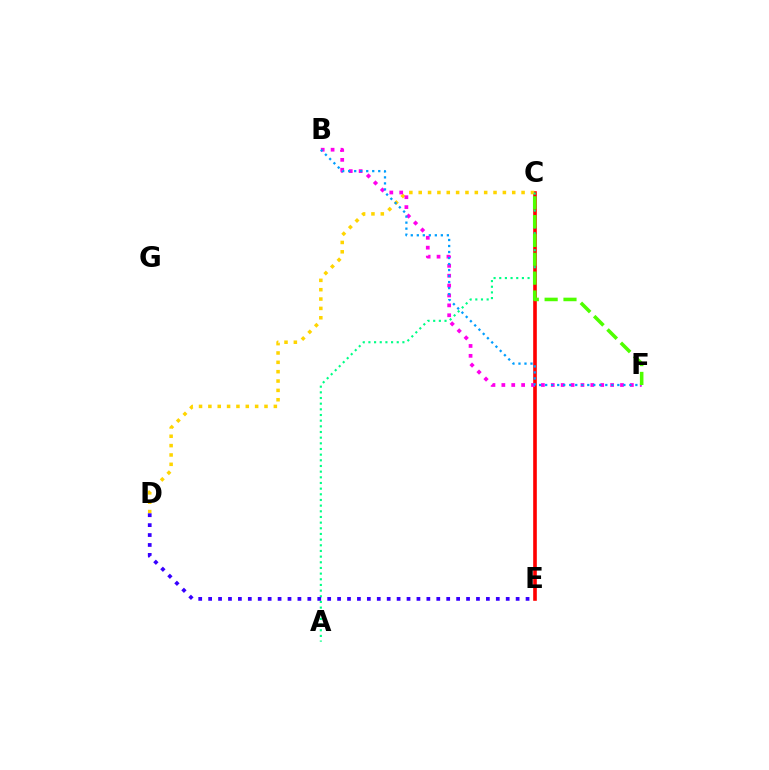{('C', 'E'): [{'color': '#ff0000', 'line_style': 'solid', 'thickness': 2.61}], ('C', 'D'): [{'color': '#ffd500', 'line_style': 'dotted', 'thickness': 2.54}], ('B', 'F'): [{'color': '#ff00ed', 'line_style': 'dotted', 'thickness': 2.69}, {'color': '#009eff', 'line_style': 'dotted', 'thickness': 1.63}], ('A', 'C'): [{'color': '#00ff86', 'line_style': 'dotted', 'thickness': 1.54}], ('C', 'F'): [{'color': '#4fff00', 'line_style': 'dashed', 'thickness': 2.56}], ('D', 'E'): [{'color': '#3700ff', 'line_style': 'dotted', 'thickness': 2.7}]}